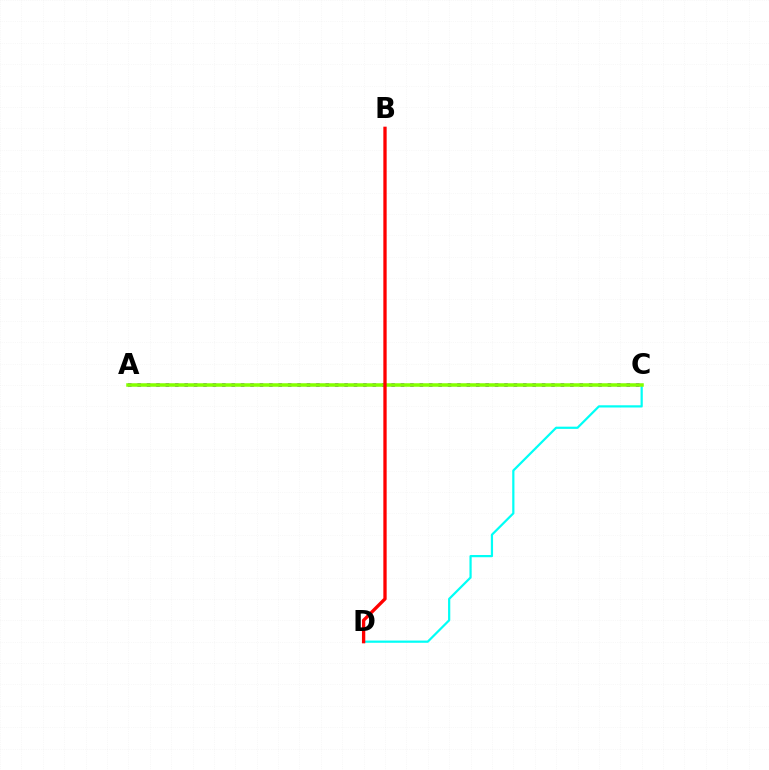{('C', 'D'): [{'color': '#00fff6', 'line_style': 'solid', 'thickness': 1.6}], ('A', 'C'): [{'color': '#7200ff', 'line_style': 'dotted', 'thickness': 2.56}, {'color': '#84ff00', 'line_style': 'solid', 'thickness': 2.54}], ('B', 'D'): [{'color': '#ff0000', 'line_style': 'solid', 'thickness': 2.39}]}